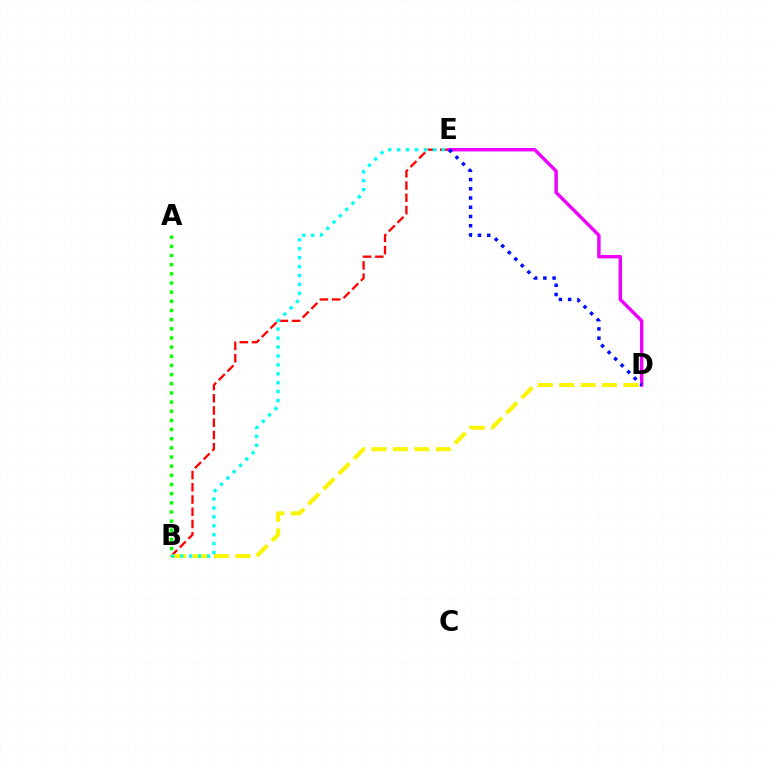{('B', 'E'): [{'color': '#ff0000', 'line_style': 'dashed', 'thickness': 1.66}, {'color': '#00fff6', 'line_style': 'dotted', 'thickness': 2.43}], ('D', 'E'): [{'color': '#ee00ff', 'line_style': 'solid', 'thickness': 2.46}, {'color': '#0010ff', 'line_style': 'dotted', 'thickness': 2.51}], ('B', 'D'): [{'color': '#fcf500', 'line_style': 'dashed', 'thickness': 2.91}], ('A', 'B'): [{'color': '#08ff00', 'line_style': 'dotted', 'thickness': 2.49}]}